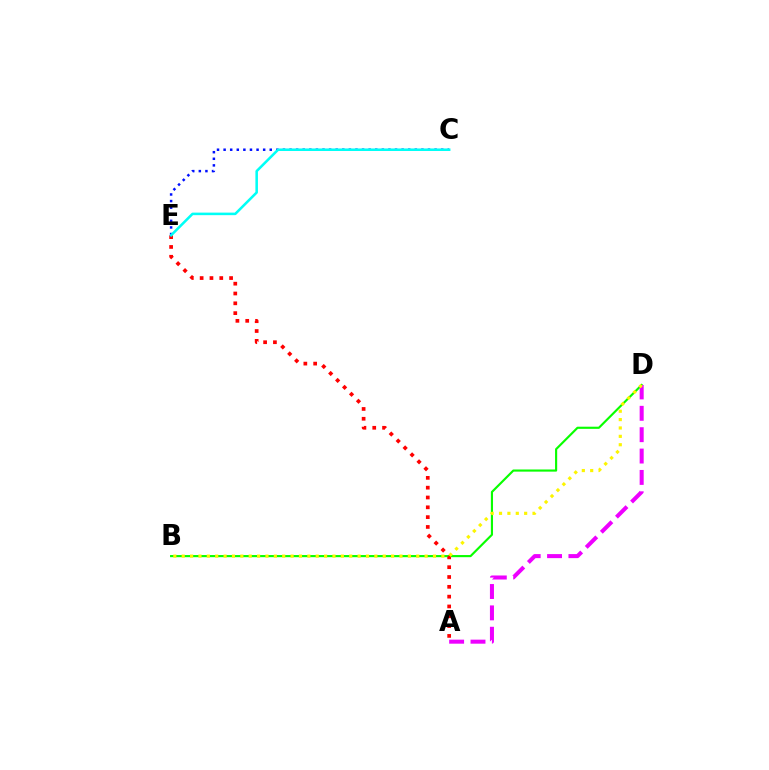{('C', 'E'): [{'color': '#0010ff', 'line_style': 'dotted', 'thickness': 1.79}, {'color': '#00fff6', 'line_style': 'solid', 'thickness': 1.83}], ('B', 'D'): [{'color': '#08ff00', 'line_style': 'solid', 'thickness': 1.55}, {'color': '#fcf500', 'line_style': 'dotted', 'thickness': 2.28}], ('A', 'E'): [{'color': '#ff0000', 'line_style': 'dotted', 'thickness': 2.67}], ('A', 'D'): [{'color': '#ee00ff', 'line_style': 'dashed', 'thickness': 2.9}]}